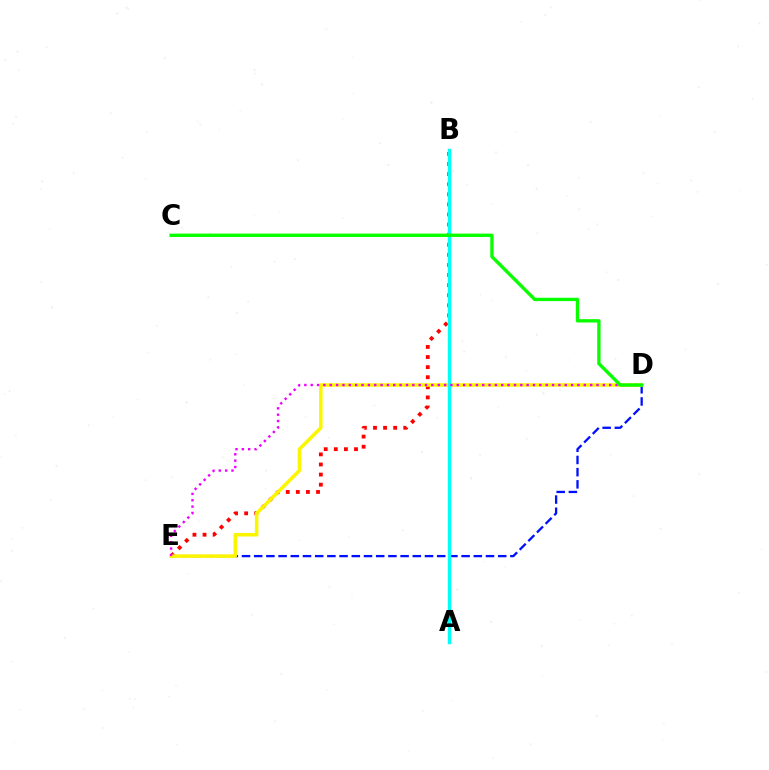{('B', 'E'): [{'color': '#ff0000', 'line_style': 'dotted', 'thickness': 2.74}], ('D', 'E'): [{'color': '#0010ff', 'line_style': 'dashed', 'thickness': 1.66}, {'color': '#fcf500', 'line_style': 'solid', 'thickness': 2.55}, {'color': '#ee00ff', 'line_style': 'dotted', 'thickness': 1.73}], ('A', 'B'): [{'color': '#00fff6', 'line_style': 'solid', 'thickness': 2.47}], ('C', 'D'): [{'color': '#08ff00', 'line_style': 'solid', 'thickness': 2.41}]}